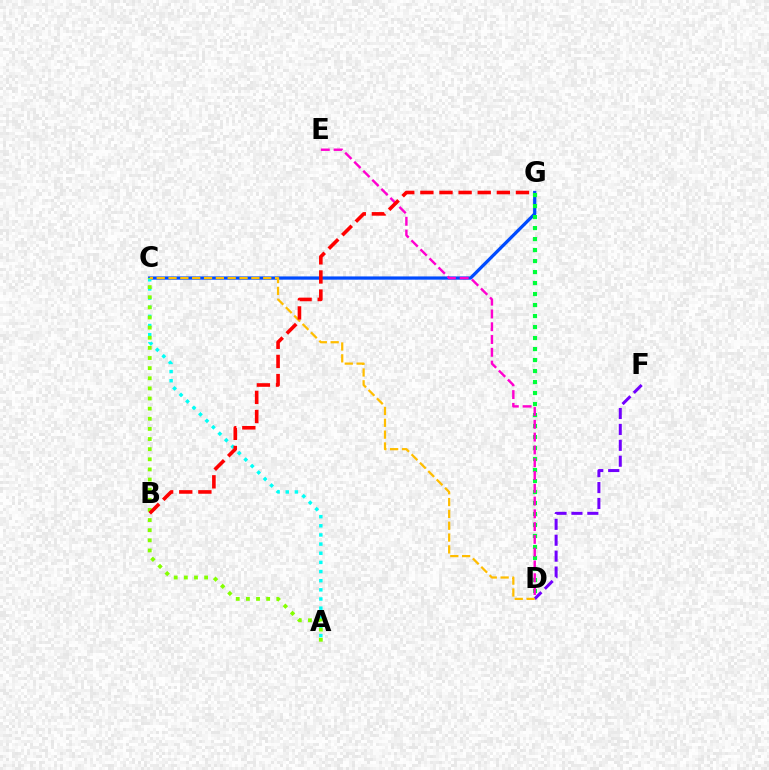{('D', 'F'): [{'color': '#7200ff', 'line_style': 'dashed', 'thickness': 2.16}], ('C', 'G'): [{'color': '#004bff', 'line_style': 'solid', 'thickness': 2.34}], ('A', 'C'): [{'color': '#00fff6', 'line_style': 'dotted', 'thickness': 2.49}, {'color': '#84ff00', 'line_style': 'dotted', 'thickness': 2.75}], ('D', 'G'): [{'color': '#00ff39', 'line_style': 'dotted', 'thickness': 2.99}], ('D', 'E'): [{'color': '#ff00cf', 'line_style': 'dashed', 'thickness': 1.74}], ('C', 'D'): [{'color': '#ffbd00', 'line_style': 'dashed', 'thickness': 1.61}], ('B', 'G'): [{'color': '#ff0000', 'line_style': 'dashed', 'thickness': 2.6}]}